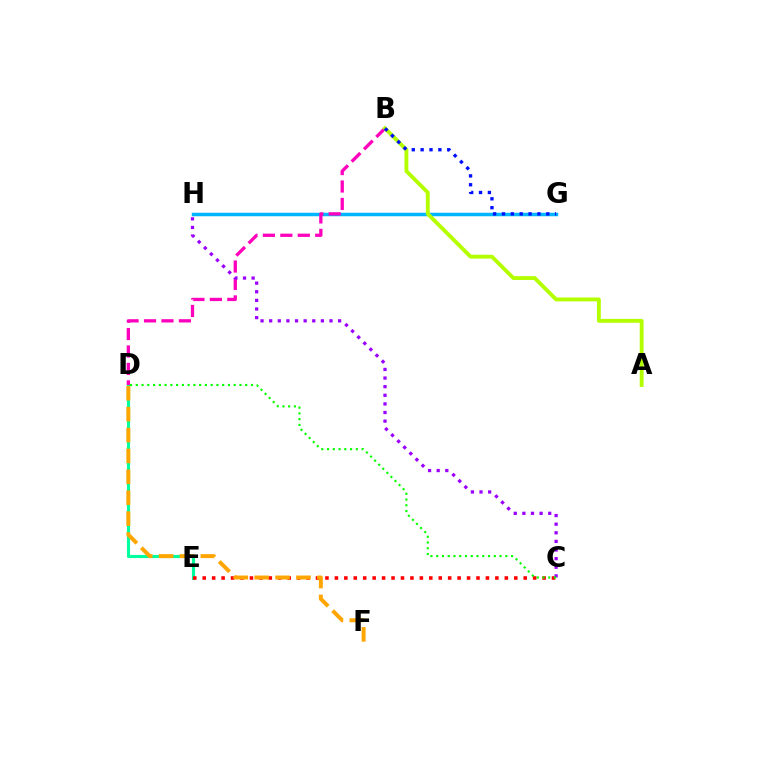{('G', 'H'): [{'color': '#00b5ff', 'line_style': 'solid', 'thickness': 2.52}], ('D', 'E'): [{'color': '#00ff9d', 'line_style': 'solid', 'thickness': 2.26}], ('C', 'E'): [{'color': '#ff0000', 'line_style': 'dotted', 'thickness': 2.57}], ('B', 'D'): [{'color': '#ff00bd', 'line_style': 'dashed', 'thickness': 2.37}], ('C', 'H'): [{'color': '#9b00ff', 'line_style': 'dotted', 'thickness': 2.34}], ('A', 'B'): [{'color': '#b3ff00', 'line_style': 'solid', 'thickness': 2.78}], ('B', 'G'): [{'color': '#0010ff', 'line_style': 'dotted', 'thickness': 2.41}], ('C', 'D'): [{'color': '#08ff00', 'line_style': 'dotted', 'thickness': 1.56}], ('D', 'F'): [{'color': '#ffa500', 'line_style': 'dashed', 'thickness': 2.84}]}